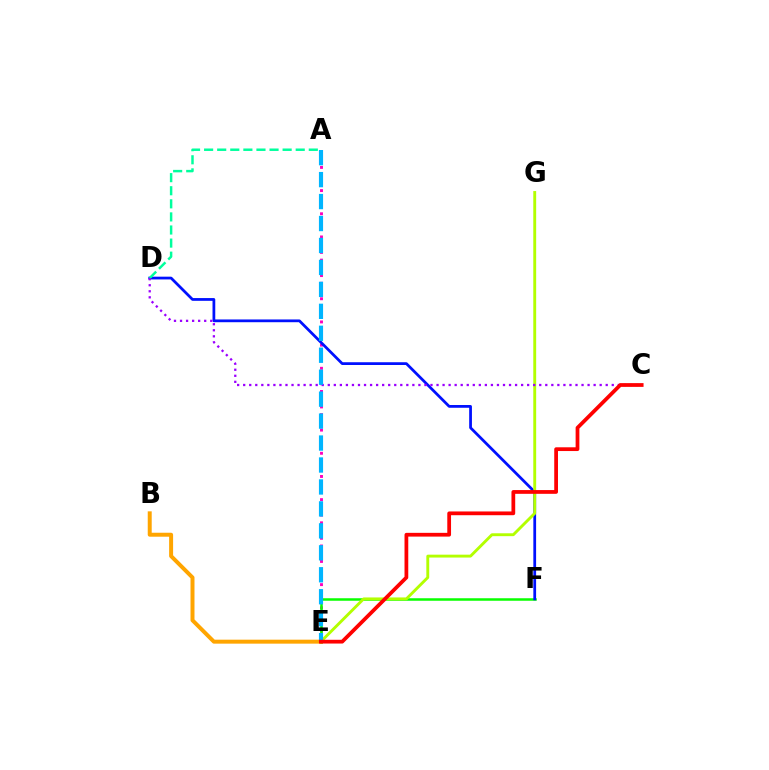{('A', 'E'): [{'color': '#ff00bd', 'line_style': 'dotted', 'thickness': 2.1}, {'color': '#00b5ff', 'line_style': 'dashed', 'thickness': 2.98}], ('E', 'F'): [{'color': '#08ff00', 'line_style': 'solid', 'thickness': 1.8}], ('D', 'F'): [{'color': '#0010ff', 'line_style': 'solid', 'thickness': 1.98}], ('E', 'G'): [{'color': '#b3ff00', 'line_style': 'solid', 'thickness': 2.08}], ('A', 'D'): [{'color': '#00ff9d', 'line_style': 'dashed', 'thickness': 1.78}], ('B', 'E'): [{'color': '#ffa500', 'line_style': 'solid', 'thickness': 2.86}], ('C', 'D'): [{'color': '#9b00ff', 'line_style': 'dotted', 'thickness': 1.64}], ('C', 'E'): [{'color': '#ff0000', 'line_style': 'solid', 'thickness': 2.7}]}